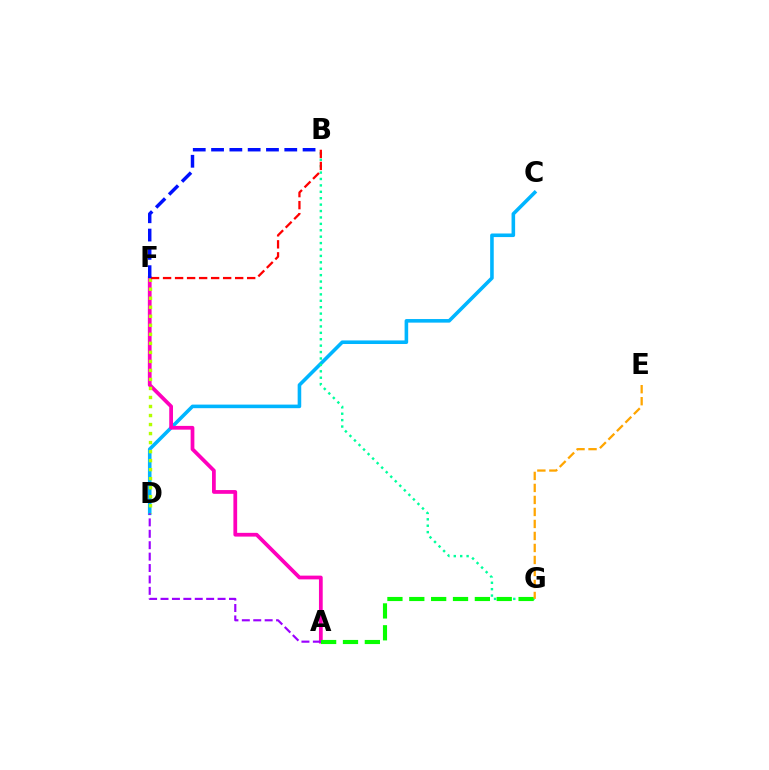{('C', 'D'): [{'color': '#00b5ff', 'line_style': 'solid', 'thickness': 2.58}], ('B', 'G'): [{'color': '#00ff9d', 'line_style': 'dotted', 'thickness': 1.74}], ('A', 'F'): [{'color': '#ff00bd', 'line_style': 'solid', 'thickness': 2.7}], ('A', 'G'): [{'color': '#08ff00', 'line_style': 'dashed', 'thickness': 2.97}], ('D', 'F'): [{'color': '#b3ff00', 'line_style': 'dotted', 'thickness': 2.45}], ('B', 'F'): [{'color': '#ff0000', 'line_style': 'dashed', 'thickness': 1.63}, {'color': '#0010ff', 'line_style': 'dashed', 'thickness': 2.49}], ('E', 'G'): [{'color': '#ffa500', 'line_style': 'dashed', 'thickness': 1.63}], ('A', 'D'): [{'color': '#9b00ff', 'line_style': 'dashed', 'thickness': 1.55}]}